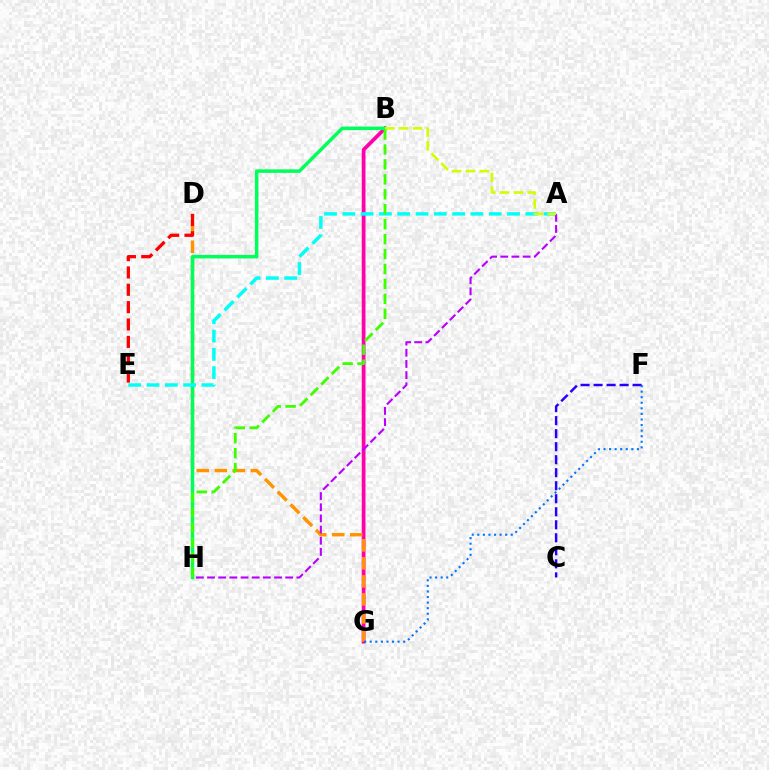{('B', 'G'): [{'color': '#ff00ac', 'line_style': 'solid', 'thickness': 2.7}], ('D', 'G'): [{'color': '#ff9400', 'line_style': 'dashed', 'thickness': 2.45}], ('B', 'H'): [{'color': '#00ff5c', 'line_style': 'solid', 'thickness': 2.53}, {'color': '#3dff00', 'line_style': 'dashed', 'thickness': 2.03}], ('D', 'E'): [{'color': '#ff0000', 'line_style': 'dashed', 'thickness': 2.36}], ('A', 'E'): [{'color': '#00fff6', 'line_style': 'dashed', 'thickness': 2.49}], ('A', 'H'): [{'color': '#b900ff', 'line_style': 'dashed', 'thickness': 1.52}], ('A', 'B'): [{'color': '#d1ff00', 'line_style': 'dashed', 'thickness': 1.88}], ('C', 'F'): [{'color': '#2500ff', 'line_style': 'dashed', 'thickness': 1.77}], ('F', 'G'): [{'color': '#0074ff', 'line_style': 'dotted', 'thickness': 1.51}]}